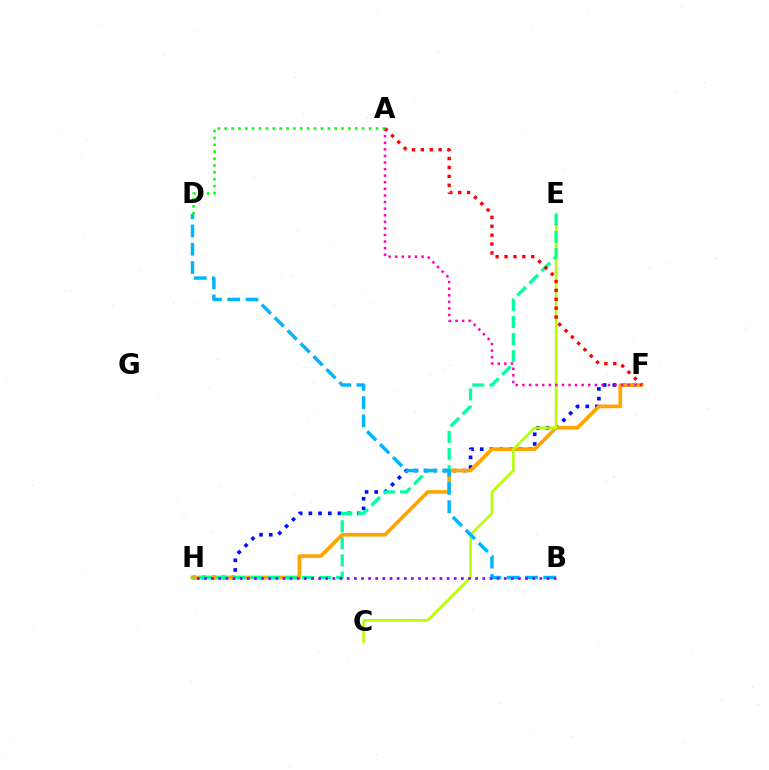{('F', 'H'): [{'color': '#0010ff', 'line_style': 'dotted', 'thickness': 2.63}, {'color': '#ffa500', 'line_style': 'solid', 'thickness': 2.66}], ('C', 'E'): [{'color': '#b3ff00', 'line_style': 'solid', 'thickness': 1.84}], ('E', 'H'): [{'color': '#00ff9d', 'line_style': 'dashed', 'thickness': 2.33}], ('A', 'F'): [{'color': '#ff0000', 'line_style': 'dotted', 'thickness': 2.42}, {'color': '#ff00bd', 'line_style': 'dotted', 'thickness': 1.79}], ('B', 'D'): [{'color': '#00b5ff', 'line_style': 'dashed', 'thickness': 2.48}], ('B', 'H'): [{'color': '#9b00ff', 'line_style': 'dotted', 'thickness': 1.94}], ('A', 'D'): [{'color': '#08ff00', 'line_style': 'dotted', 'thickness': 1.87}]}